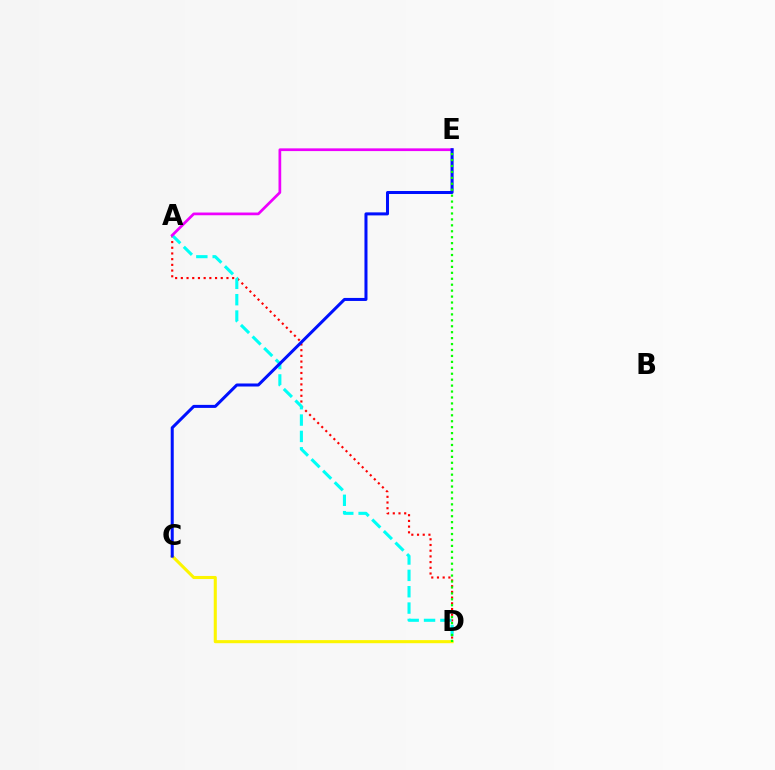{('A', 'D'): [{'color': '#ff0000', 'line_style': 'dotted', 'thickness': 1.55}, {'color': '#00fff6', 'line_style': 'dashed', 'thickness': 2.22}], ('A', 'E'): [{'color': '#ee00ff', 'line_style': 'solid', 'thickness': 1.96}], ('C', 'D'): [{'color': '#fcf500', 'line_style': 'solid', 'thickness': 2.22}], ('C', 'E'): [{'color': '#0010ff', 'line_style': 'solid', 'thickness': 2.18}], ('D', 'E'): [{'color': '#08ff00', 'line_style': 'dotted', 'thickness': 1.61}]}